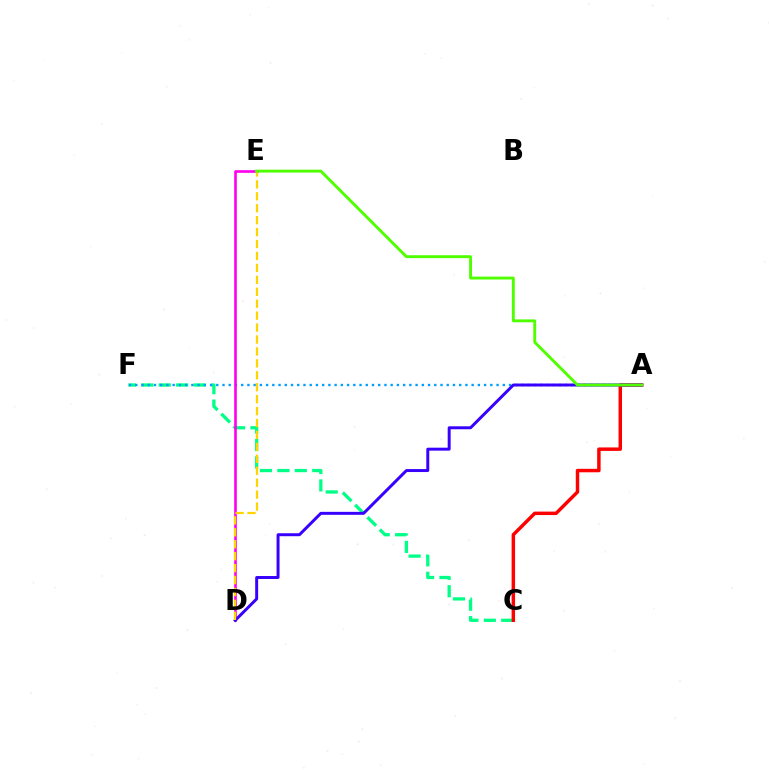{('C', 'F'): [{'color': '#00ff86', 'line_style': 'dashed', 'thickness': 2.37}], ('A', 'F'): [{'color': '#009eff', 'line_style': 'dotted', 'thickness': 1.69}], ('D', 'E'): [{'color': '#ff00ed', 'line_style': 'solid', 'thickness': 1.9}, {'color': '#ffd500', 'line_style': 'dashed', 'thickness': 1.62}], ('A', 'C'): [{'color': '#ff0000', 'line_style': 'solid', 'thickness': 2.49}], ('A', 'D'): [{'color': '#3700ff', 'line_style': 'solid', 'thickness': 2.13}], ('A', 'E'): [{'color': '#4fff00', 'line_style': 'solid', 'thickness': 2.07}]}